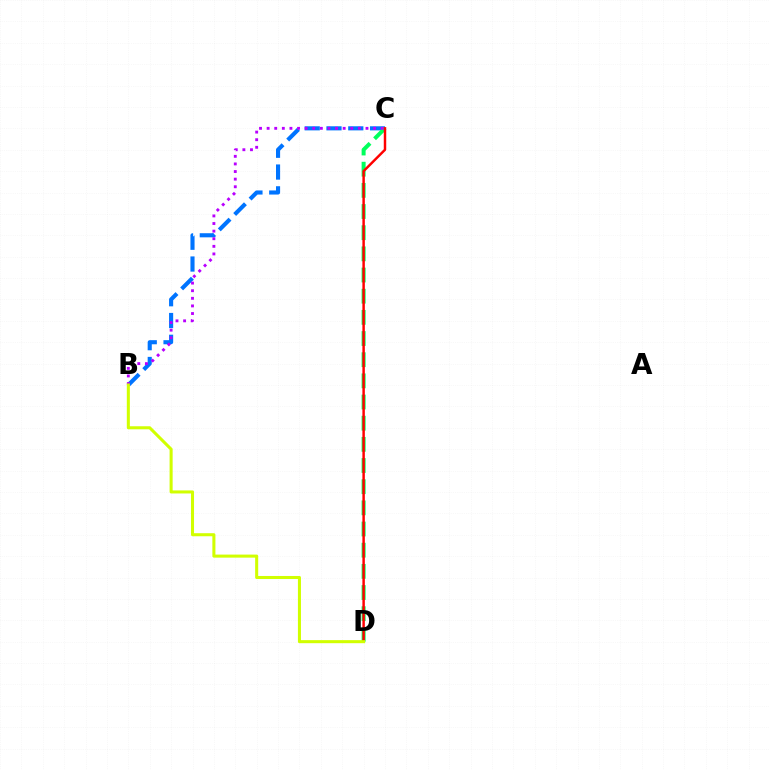{('B', 'C'): [{'color': '#0074ff', 'line_style': 'dashed', 'thickness': 2.96}, {'color': '#b900ff', 'line_style': 'dotted', 'thickness': 2.07}], ('C', 'D'): [{'color': '#00ff5c', 'line_style': 'dashed', 'thickness': 2.88}, {'color': '#ff0000', 'line_style': 'solid', 'thickness': 1.77}], ('B', 'D'): [{'color': '#d1ff00', 'line_style': 'solid', 'thickness': 2.2}]}